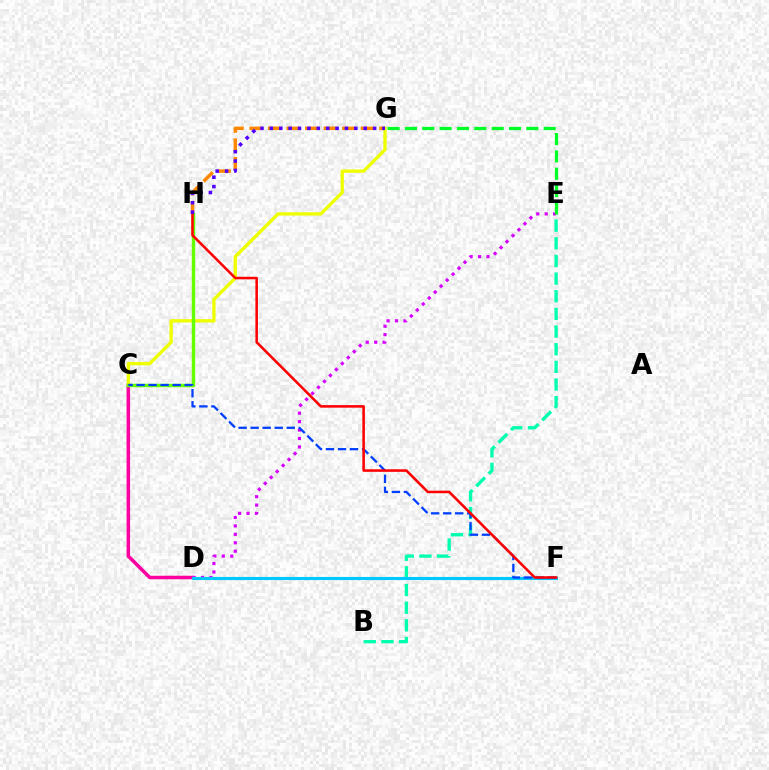{('C', 'D'): [{'color': '#ff00a0', 'line_style': 'solid', 'thickness': 2.53}], ('B', 'E'): [{'color': '#00ffaf', 'line_style': 'dashed', 'thickness': 2.4}], ('G', 'H'): [{'color': '#ff8800', 'line_style': 'dashed', 'thickness': 2.52}, {'color': '#4f00ff', 'line_style': 'dotted', 'thickness': 2.55}], ('C', 'G'): [{'color': '#eeff00', 'line_style': 'solid', 'thickness': 2.4}], ('D', 'E'): [{'color': '#d600ff', 'line_style': 'dotted', 'thickness': 2.29}], ('E', 'G'): [{'color': '#00ff27', 'line_style': 'dashed', 'thickness': 2.36}], ('C', 'H'): [{'color': '#66ff00', 'line_style': 'solid', 'thickness': 2.48}], ('D', 'F'): [{'color': '#00c7ff', 'line_style': 'solid', 'thickness': 2.24}], ('C', 'F'): [{'color': '#003fff', 'line_style': 'dashed', 'thickness': 1.63}], ('F', 'H'): [{'color': '#ff0000', 'line_style': 'solid', 'thickness': 1.84}]}